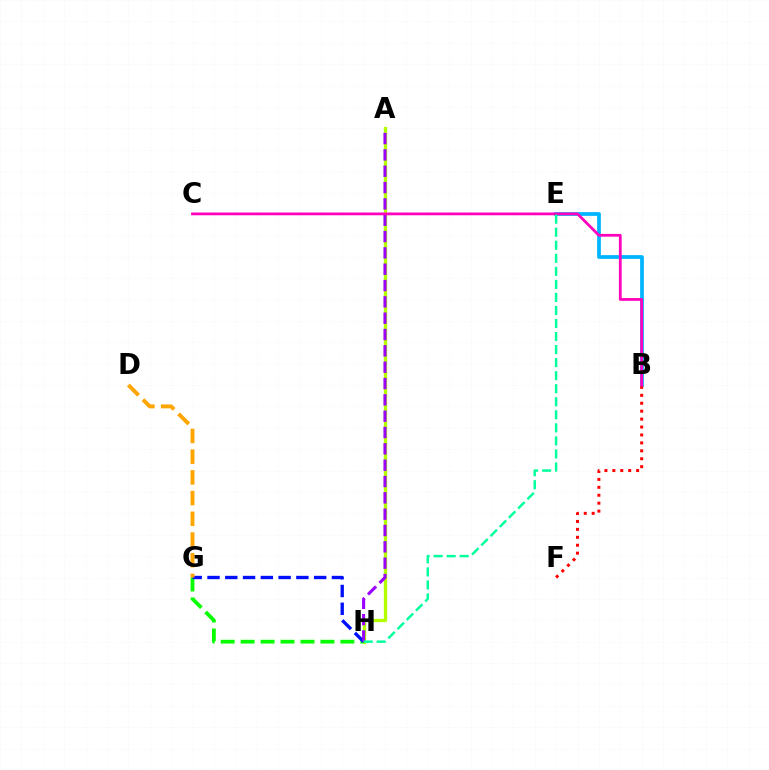{('A', 'H'): [{'color': '#b3ff00', 'line_style': 'solid', 'thickness': 2.39}, {'color': '#9b00ff', 'line_style': 'dashed', 'thickness': 2.22}], ('G', 'H'): [{'color': '#08ff00', 'line_style': 'dashed', 'thickness': 2.71}, {'color': '#0010ff', 'line_style': 'dashed', 'thickness': 2.41}], ('B', 'E'): [{'color': '#00b5ff', 'line_style': 'solid', 'thickness': 2.69}], ('B', 'F'): [{'color': '#ff0000', 'line_style': 'dotted', 'thickness': 2.15}], ('B', 'C'): [{'color': '#ff00bd', 'line_style': 'solid', 'thickness': 1.99}], ('E', 'H'): [{'color': '#00ff9d', 'line_style': 'dashed', 'thickness': 1.77}], ('D', 'G'): [{'color': '#ffa500', 'line_style': 'dashed', 'thickness': 2.81}]}